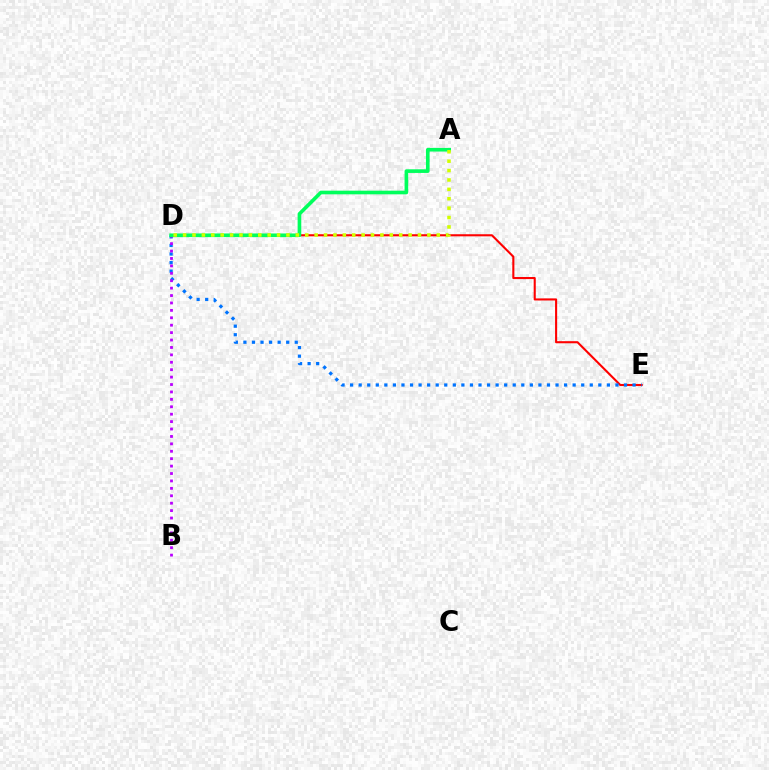{('D', 'E'): [{'color': '#ff0000', 'line_style': 'solid', 'thickness': 1.51}, {'color': '#0074ff', 'line_style': 'dotted', 'thickness': 2.33}], ('B', 'D'): [{'color': '#b900ff', 'line_style': 'dotted', 'thickness': 2.01}], ('A', 'D'): [{'color': '#00ff5c', 'line_style': 'solid', 'thickness': 2.62}, {'color': '#d1ff00', 'line_style': 'dotted', 'thickness': 2.55}]}